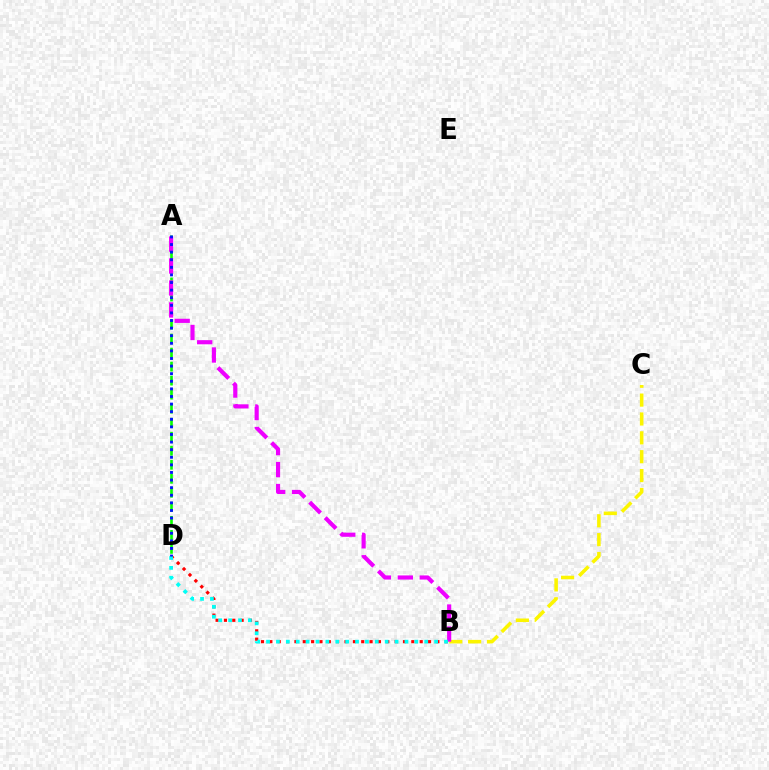{('B', 'C'): [{'color': '#fcf500', 'line_style': 'dashed', 'thickness': 2.56}], ('A', 'D'): [{'color': '#08ff00', 'line_style': 'dashed', 'thickness': 1.9}, {'color': '#0010ff', 'line_style': 'dotted', 'thickness': 2.06}], ('A', 'B'): [{'color': '#ee00ff', 'line_style': 'dashed', 'thickness': 2.98}], ('B', 'D'): [{'color': '#ff0000', 'line_style': 'dotted', 'thickness': 2.27}, {'color': '#00fff6', 'line_style': 'dotted', 'thickness': 2.69}]}